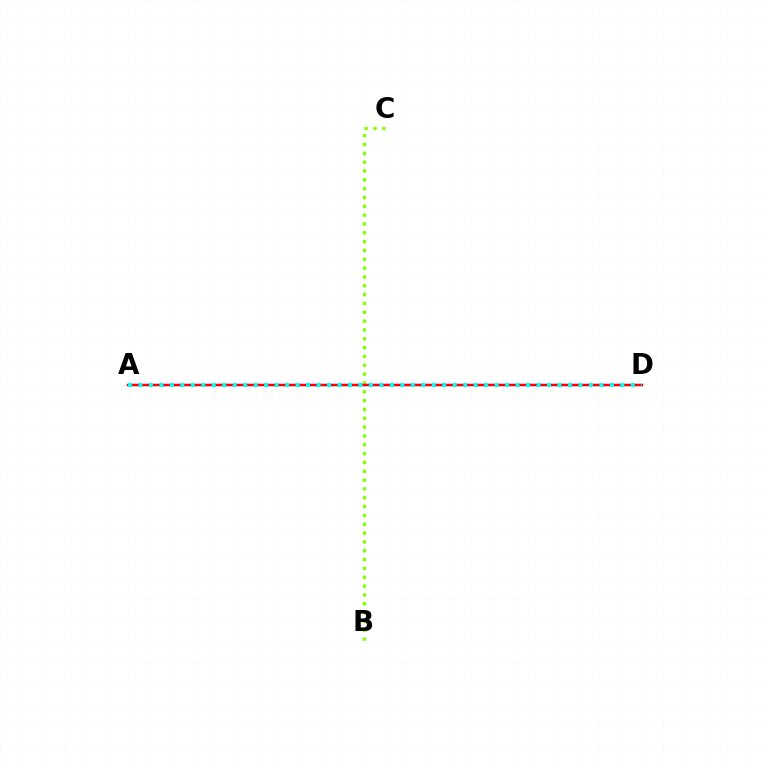{('B', 'C'): [{'color': '#84ff00', 'line_style': 'dotted', 'thickness': 2.4}], ('A', 'D'): [{'color': '#7200ff', 'line_style': 'solid', 'thickness': 1.62}, {'color': '#ff0000', 'line_style': 'solid', 'thickness': 1.68}, {'color': '#00fff6', 'line_style': 'dotted', 'thickness': 2.85}]}